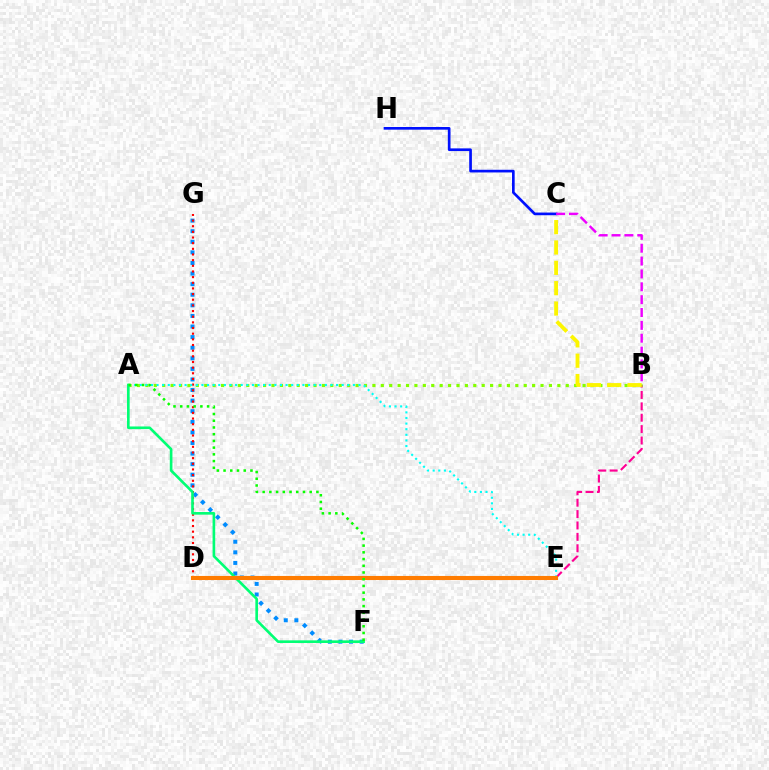{('F', 'G'): [{'color': '#008cff', 'line_style': 'dotted', 'thickness': 2.88}], ('B', 'E'): [{'color': '#ff0094', 'line_style': 'dashed', 'thickness': 1.55}], ('C', 'H'): [{'color': '#0010ff', 'line_style': 'solid', 'thickness': 1.93}], ('D', 'G'): [{'color': '#ff0000', 'line_style': 'dotted', 'thickness': 1.54}], ('A', 'B'): [{'color': '#84ff00', 'line_style': 'dotted', 'thickness': 2.28}], ('A', 'F'): [{'color': '#00ff74', 'line_style': 'solid', 'thickness': 1.9}, {'color': '#08ff00', 'line_style': 'dotted', 'thickness': 1.83}], ('B', 'C'): [{'color': '#fcf500', 'line_style': 'dashed', 'thickness': 2.76}, {'color': '#ee00ff', 'line_style': 'dashed', 'thickness': 1.75}], ('A', 'E'): [{'color': '#00fff6', 'line_style': 'dotted', 'thickness': 1.52}], ('D', 'E'): [{'color': '#7200ff', 'line_style': 'dotted', 'thickness': 2.07}, {'color': '#ff7c00', 'line_style': 'solid', 'thickness': 2.94}]}